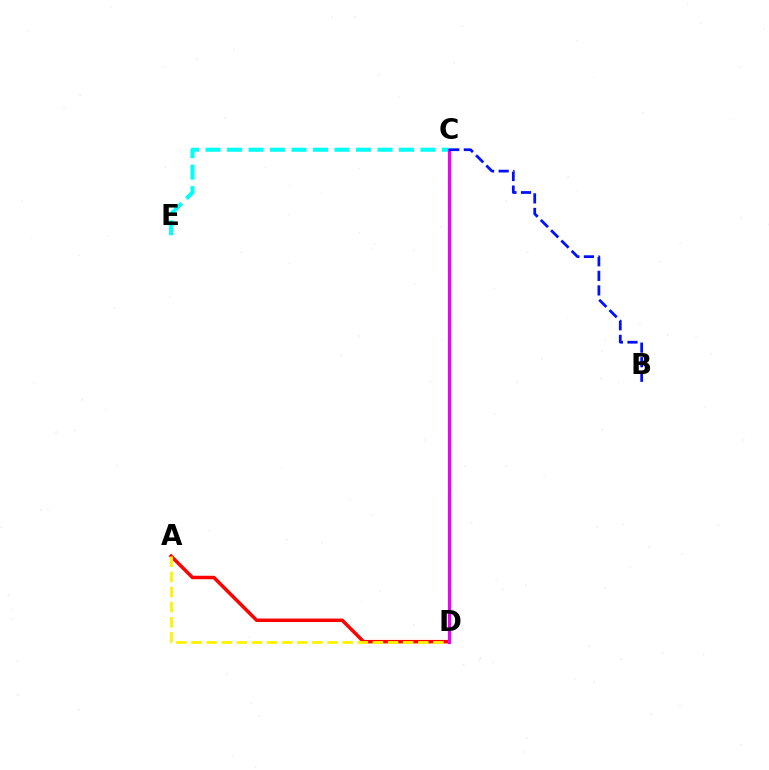{('A', 'D'): [{'color': '#ff0000', 'line_style': 'solid', 'thickness': 2.51}, {'color': '#fcf500', 'line_style': 'dashed', 'thickness': 2.05}], ('C', 'D'): [{'color': '#08ff00', 'line_style': 'dotted', 'thickness': 2.29}, {'color': '#ee00ff', 'line_style': 'solid', 'thickness': 2.27}], ('C', 'E'): [{'color': '#00fff6', 'line_style': 'dashed', 'thickness': 2.92}], ('B', 'C'): [{'color': '#0010ff', 'line_style': 'dashed', 'thickness': 1.98}]}